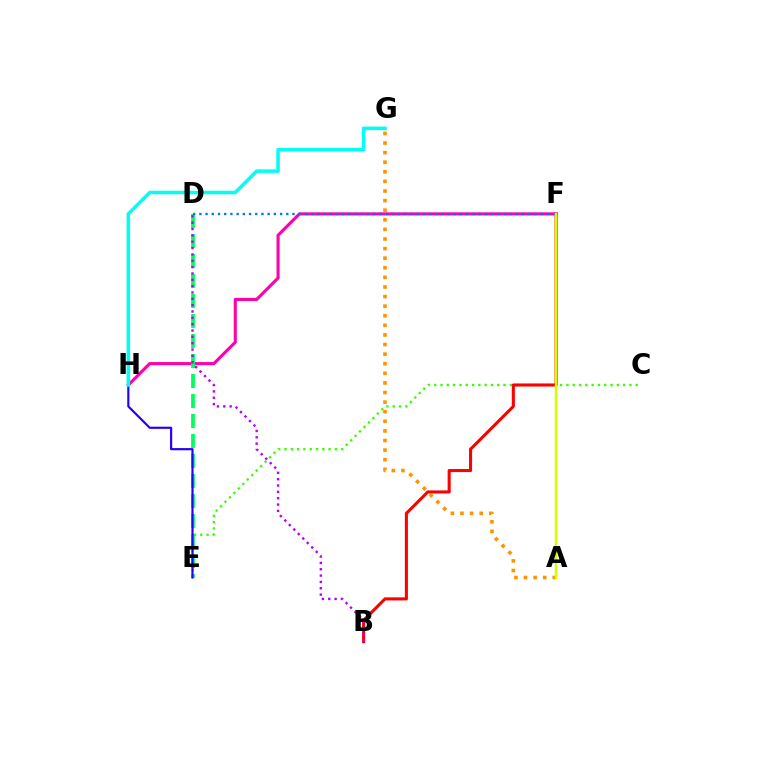{('C', 'E'): [{'color': '#3dff00', 'line_style': 'dotted', 'thickness': 1.71}], ('B', 'F'): [{'color': '#ff0000', 'line_style': 'solid', 'thickness': 2.21}], ('F', 'H'): [{'color': '#ff00ac', 'line_style': 'solid', 'thickness': 2.22}], ('D', 'E'): [{'color': '#00ff5c', 'line_style': 'dashed', 'thickness': 2.72}], ('A', 'G'): [{'color': '#ff9400', 'line_style': 'dotted', 'thickness': 2.61}], ('E', 'H'): [{'color': '#2500ff', 'line_style': 'solid', 'thickness': 1.56}], ('G', 'H'): [{'color': '#00fff6', 'line_style': 'solid', 'thickness': 2.53}], ('B', 'D'): [{'color': '#b900ff', 'line_style': 'dotted', 'thickness': 1.72}], ('D', 'F'): [{'color': '#0074ff', 'line_style': 'dotted', 'thickness': 1.69}], ('A', 'F'): [{'color': '#d1ff00', 'line_style': 'solid', 'thickness': 1.79}]}